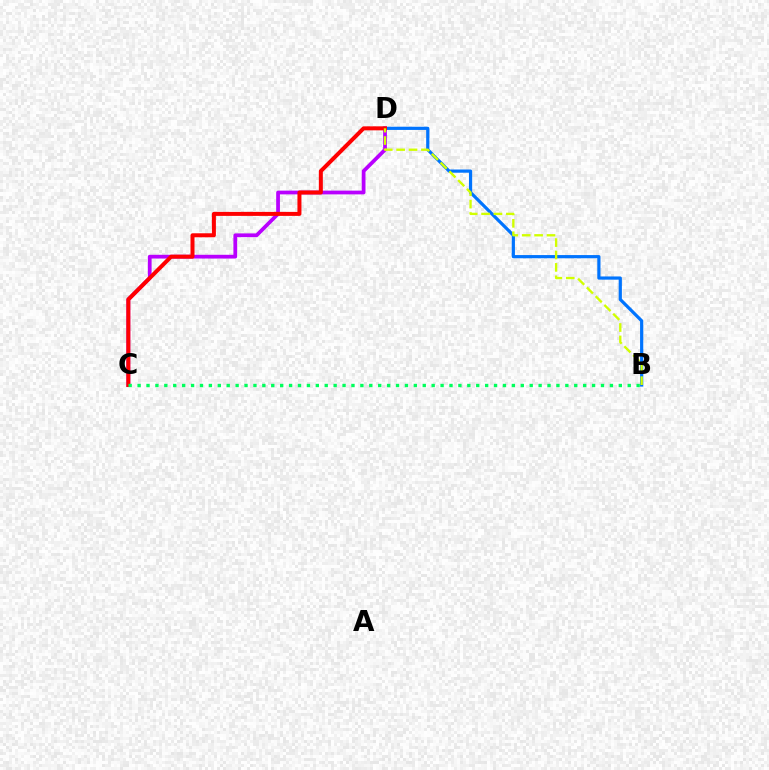{('C', 'D'): [{'color': '#b900ff', 'line_style': 'solid', 'thickness': 2.7}, {'color': '#ff0000', 'line_style': 'solid', 'thickness': 2.88}], ('B', 'D'): [{'color': '#0074ff', 'line_style': 'solid', 'thickness': 2.3}, {'color': '#d1ff00', 'line_style': 'dashed', 'thickness': 1.69}], ('B', 'C'): [{'color': '#00ff5c', 'line_style': 'dotted', 'thickness': 2.42}]}